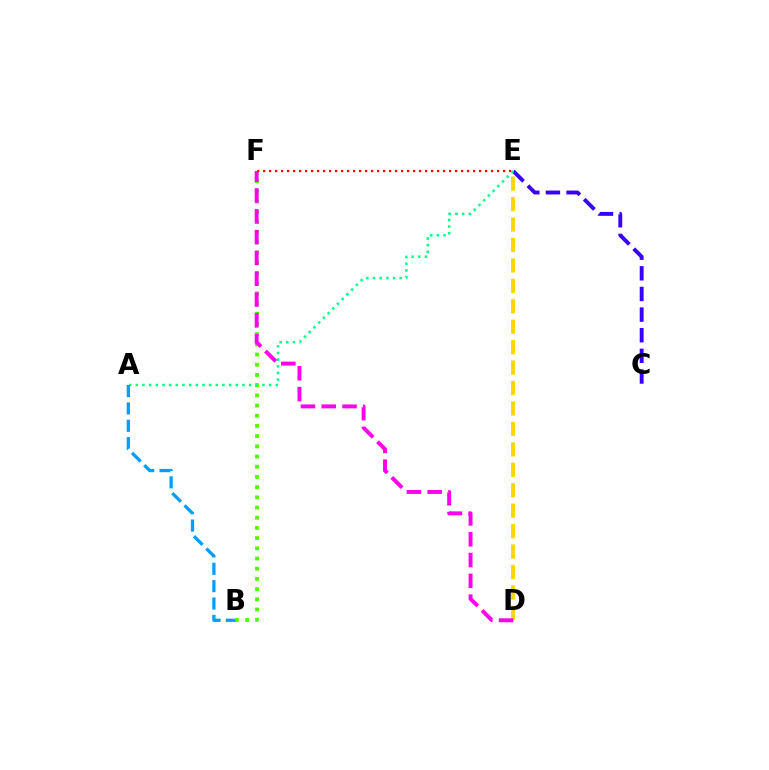{('B', 'F'): [{'color': '#4fff00', 'line_style': 'dotted', 'thickness': 2.77}], ('C', 'E'): [{'color': '#3700ff', 'line_style': 'dashed', 'thickness': 2.8}], ('E', 'F'): [{'color': '#ff0000', 'line_style': 'dotted', 'thickness': 1.63}], ('A', 'E'): [{'color': '#00ff86', 'line_style': 'dotted', 'thickness': 1.81}], ('D', 'E'): [{'color': '#ffd500', 'line_style': 'dashed', 'thickness': 2.78}], ('D', 'F'): [{'color': '#ff00ed', 'line_style': 'dashed', 'thickness': 2.83}], ('A', 'B'): [{'color': '#009eff', 'line_style': 'dashed', 'thickness': 2.36}]}